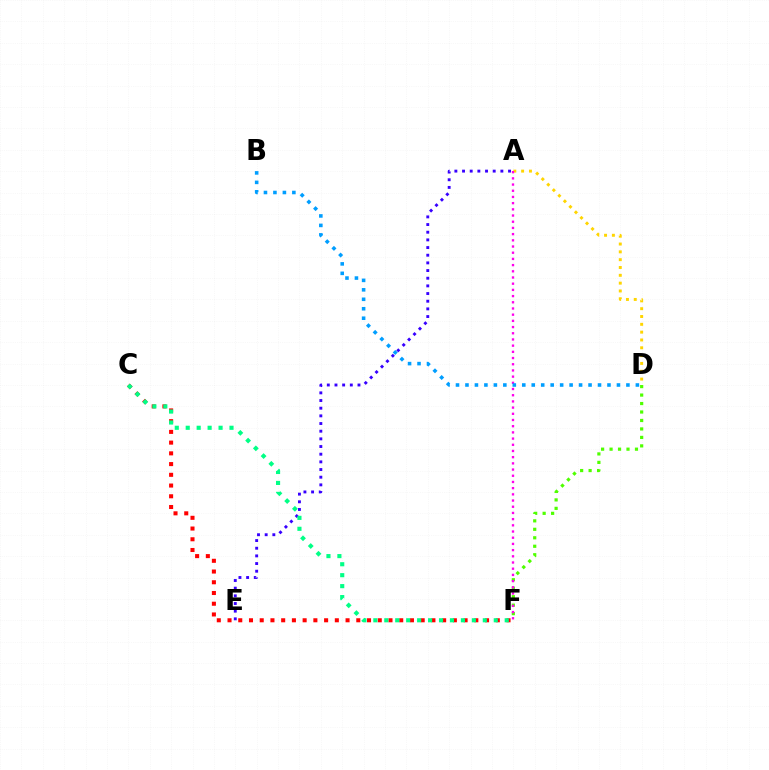{('C', 'F'): [{'color': '#ff0000', 'line_style': 'dotted', 'thickness': 2.92}, {'color': '#00ff86', 'line_style': 'dotted', 'thickness': 2.97}], ('D', 'F'): [{'color': '#4fff00', 'line_style': 'dotted', 'thickness': 2.3}], ('A', 'D'): [{'color': '#ffd500', 'line_style': 'dotted', 'thickness': 2.13}], ('A', 'F'): [{'color': '#ff00ed', 'line_style': 'dotted', 'thickness': 1.68}], ('A', 'E'): [{'color': '#3700ff', 'line_style': 'dotted', 'thickness': 2.08}], ('B', 'D'): [{'color': '#009eff', 'line_style': 'dotted', 'thickness': 2.57}]}